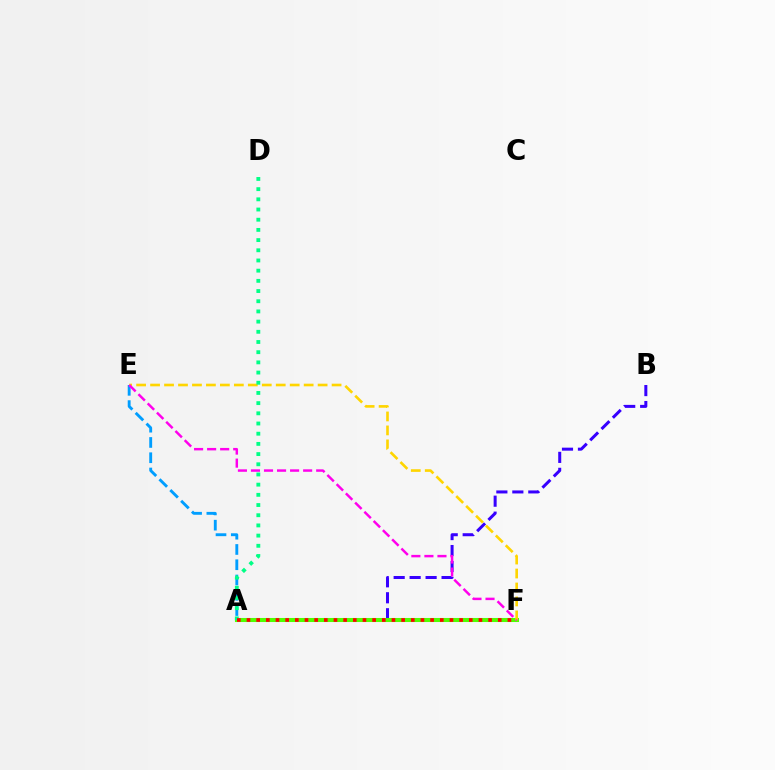{('A', 'B'): [{'color': '#3700ff', 'line_style': 'dashed', 'thickness': 2.17}], ('A', 'F'): [{'color': '#4fff00', 'line_style': 'solid', 'thickness': 2.93}, {'color': '#ff0000', 'line_style': 'dotted', 'thickness': 2.63}], ('A', 'E'): [{'color': '#009eff', 'line_style': 'dashed', 'thickness': 2.07}], ('E', 'F'): [{'color': '#ffd500', 'line_style': 'dashed', 'thickness': 1.9}, {'color': '#ff00ed', 'line_style': 'dashed', 'thickness': 1.77}], ('A', 'D'): [{'color': '#00ff86', 'line_style': 'dotted', 'thickness': 2.77}]}